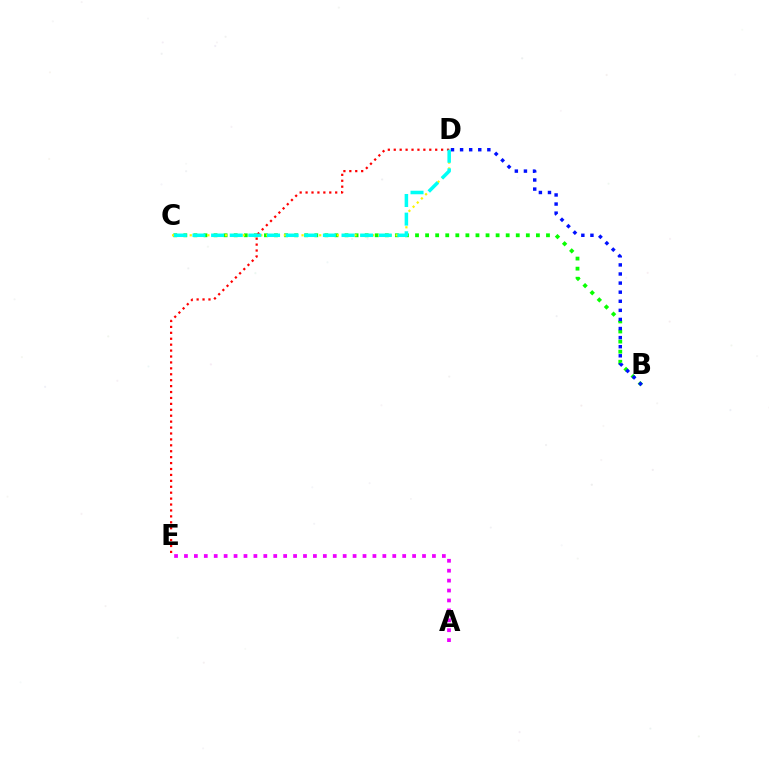{('A', 'E'): [{'color': '#ee00ff', 'line_style': 'dotted', 'thickness': 2.7}], ('B', 'C'): [{'color': '#08ff00', 'line_style': 'dotted', 'thickness': 2.74}], ('C', 'D'): [{'color': '#fcf500', 'line_style': 'dotted', 'thickness': 1.6}, {'color': '#00fff6', 'line_style': 'dashed', 'thickness': 2.53}], ('B', 'D'): [{'color': '#0010ff', 'line_style': 'dotted', 'thickness': 2.47}], ('D', 'E'): [{'color': '#ff0000', 'line_style': 'dotted', 'thickness': 1.61}]}